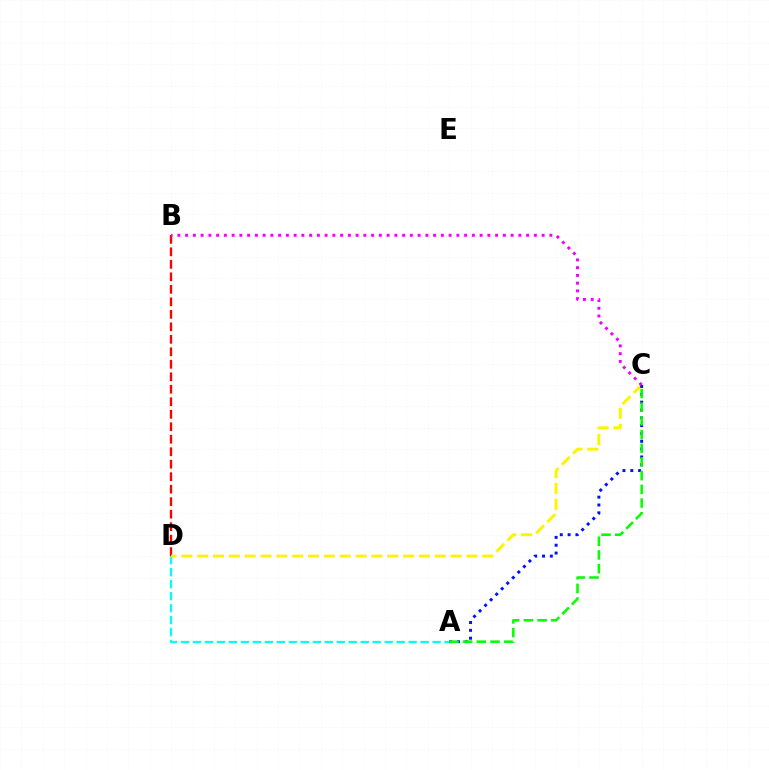{('A', 'D'): [{'color': '#00fff6', 'line_style': 'dashed', 'thickness': 1.63}], ('B', 'D'): [{'color': '#ff0000', 'line_style': 'dashed', 'thickness': 1.7}], ('C', 'D'): [{'color': '#fcf500', 'line_style': 'dashed', 'thickness': 2.15}], ('A', 'C'): [{'color': '#0010ff', 'line_style': 'dotted', 'thickness': 2.13}, {'color': '#08ff00', 'line_style': 'dashed', 'thickness': 1.86}], ('B', 'C'): [{'color': '#ee00ff', 'line_style': 'dotted', 'thickness': 2.11}]}